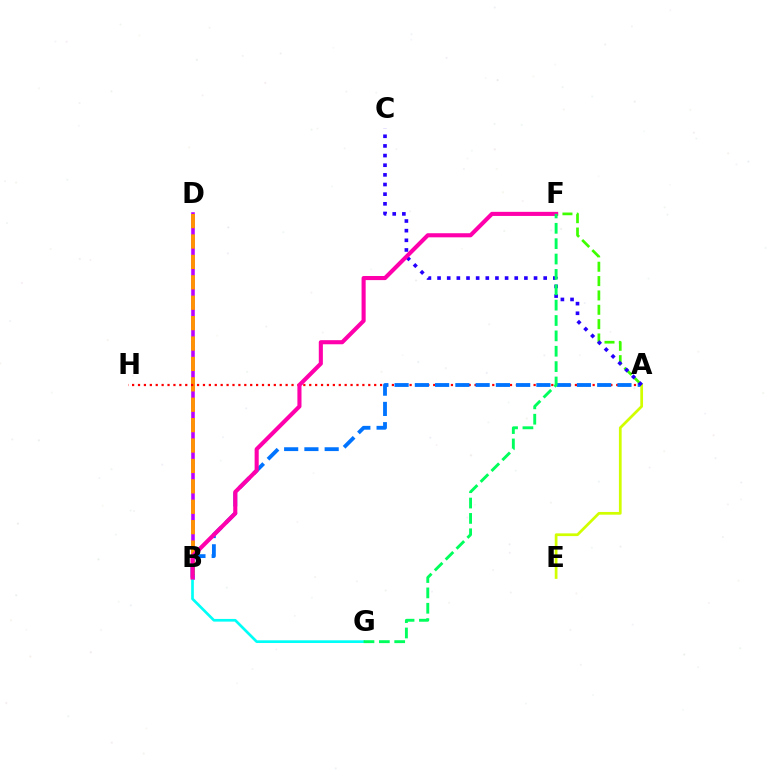{('B', 'D'): [{'color': '#b900ff', 'line_style': 'solid', 'thickness': 2.57}, {'color': '#ff9400', 'line_style': 'dashed', 'thickness': 2.77}], ('A', 'F'): [{'color': '#3dff00', 'line_style': 'dashed', 'thickness': 1.95}], ('A', 'H'): [{'color': '#ff0000', 'line_style': 'dotted', 'thickness': 1.6}], ('A', 'B'): [{'color': '#0074ff', 'line_style': 'dashed', 'thickness': 2.75}], ('B', 'G'): [{'color': '#00fff6', 'line_style': 'solid', 'thickness': 1.93}], ('A', 'E'): [{'color': '#d1ff00', 'line_style': 'solid', 'thickness': 1.97}], ('A', 'C'): [{'color': '#2500ff', 'line_style': 'dotted', 'thickness': 2.62}], ('B', 'F'): [{'color': '#ff00ac', 'line_style': 'solid', 'thickness': 2.95}], ('F', 'G'): [{'color': '#00ff5c', 'line_style': 'dashed', 'thickness': 2.09}]}